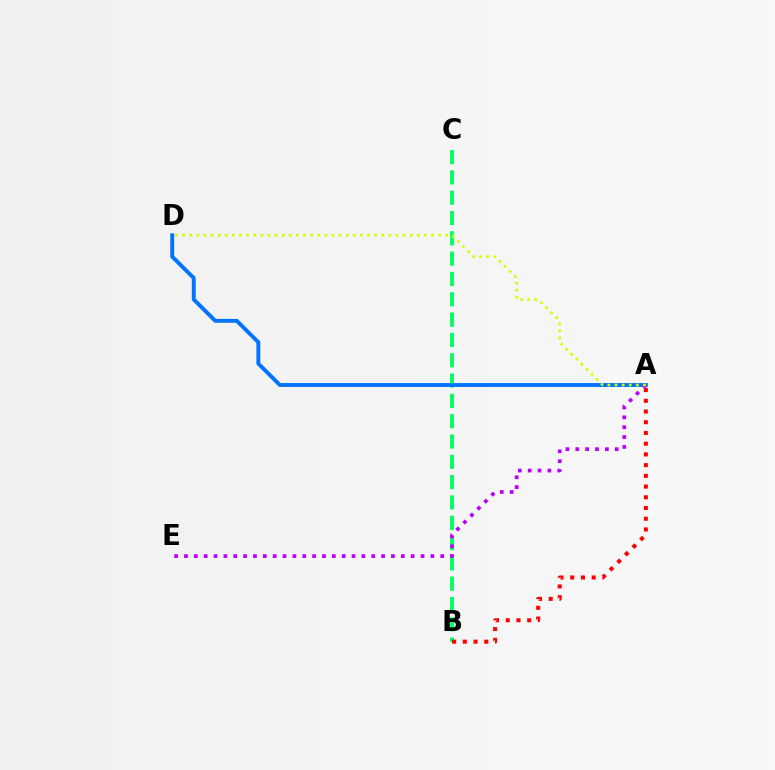{('B', 'C'): [{'color': '#00ff5c', 'line_style': 'dashed', 'thickness': 2.76}], ('A', 'D'): [{'color': '#0074ff', 'line_style': 'solid', 'thickness': 2.81}, {'color': '#d1ff00', 'line_style': 'dotted', 'thickness': 1.93}], ('A', 'B'): [{'color': '#ff0000', 'line_style': 'dotted', 'thickness': 2.91}], ('A', 'E'): [{'color': '#b900ff', 'line_style': 'dotted', 'thickness': 2.68}]}